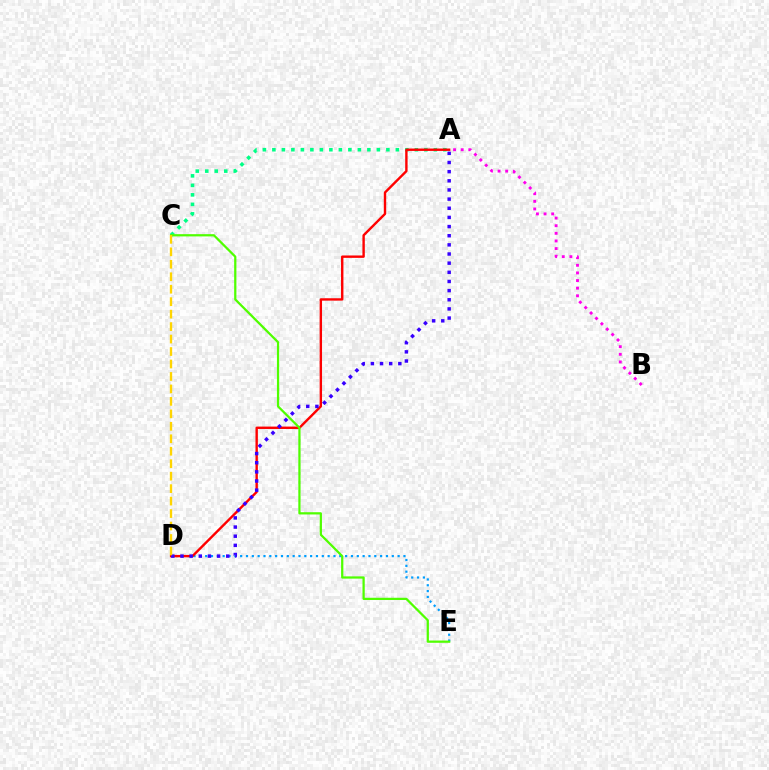{('D', 'E'): [{'color': '#009eff', 'line_style': 'dotted', 'thickness': 1.58}], ('A', 'C'): [{'color': '#00ff86', 'line_style': 'dotted', 'thickness': 2.58}], ('A', 'B'): [{'color': '#ff00ed', 'line_style': 'dotted', 'thickness': 2.07}], ('A', 'D'): [{'color': '#ff0000', 'line_style': 'solid', 'thickness': 1.72}, {'color': '#3700ff', 'line_style': 'dotted', 'thickness': 2.49}], ('C', 'E'): [{'color': '#4fff00', 'line_style': 'solid', 'thickness': 1.62}], ('C', 'D'): [{'color': '#ffd500', 'line_style': 'dashed', 'thickness': 1.69}]}